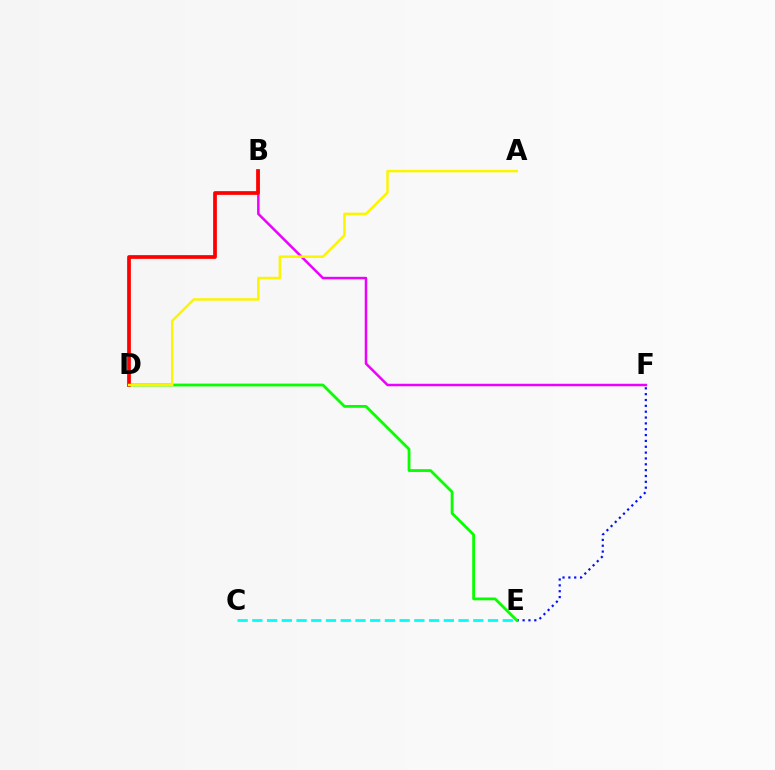{('E', 'F'): [{'color': '#0010ff', 'line_style': 'dotted', 'thickness': 1.59}], ('B', 'F'): [{'color': '#ee00ff', 'line_style': 'solid', 'thickness': 1.8}], ('C', 'E'): [{'color': '#00fff6', 'line_style': 'dashed', 'thickness': 2.0}], ('D', 'E'): [{'color': '#08ff00', 'line_style': 'solid', 'thickness': 2.02}], ('B', 'D'): [{'color': '#ff0000', 'line_style': 'solid', 'thickness': 2.68}], ('A', 'D'): [{'color': '#fcf500', 'line_style': 'solid', 'thickness': 1.79}]}